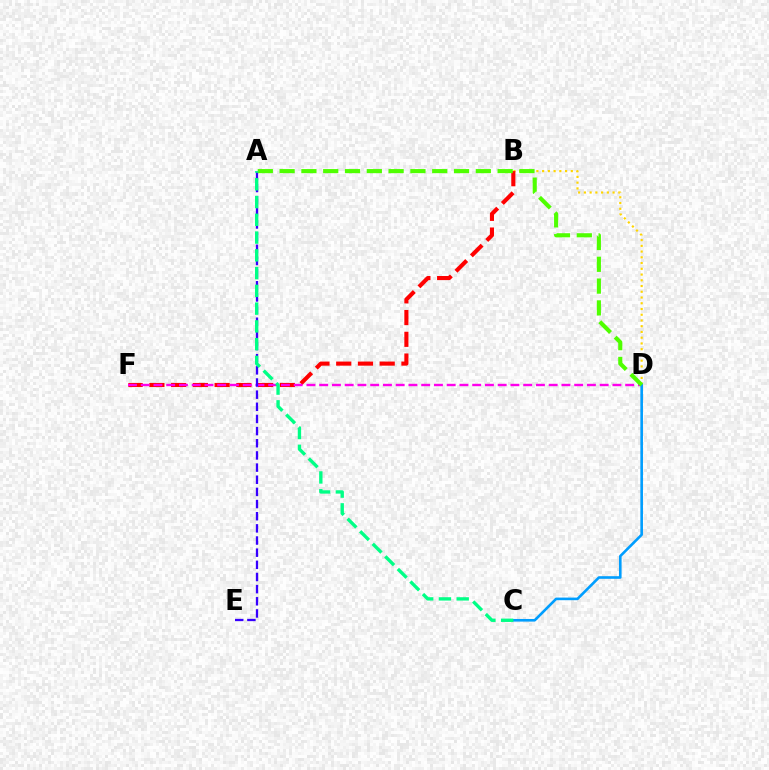{('B', 'D'): [{'color': '#ffd500', 'line_style': 'dotted', 'thickness': 1.56}], ('B', 'F'): [{'color': '#ff0000', 'line_style': 'dashed', 'thickness': 2.95}], ('D', 'F'): [{'color': '#ff00ed', 'line_style': 'dashed', 'thickness': 1.73}], ('C', 'D'): [{'color': '#009eff', 'line_style': 'solid', 'thickness': 1.89}], ('A', 'E'): [{'color': '#3700ff', 'line_style': 'dashed', 'thickness': 1.65}], ('A', 'D'): [{'color': '#4fff00', 'line_style': 'dashed', 'thickness': 2.96}], ('A', 'C'): [{'color': '#00ff86', 'line_style': 'dashed', 'thickness': 2.41}]}